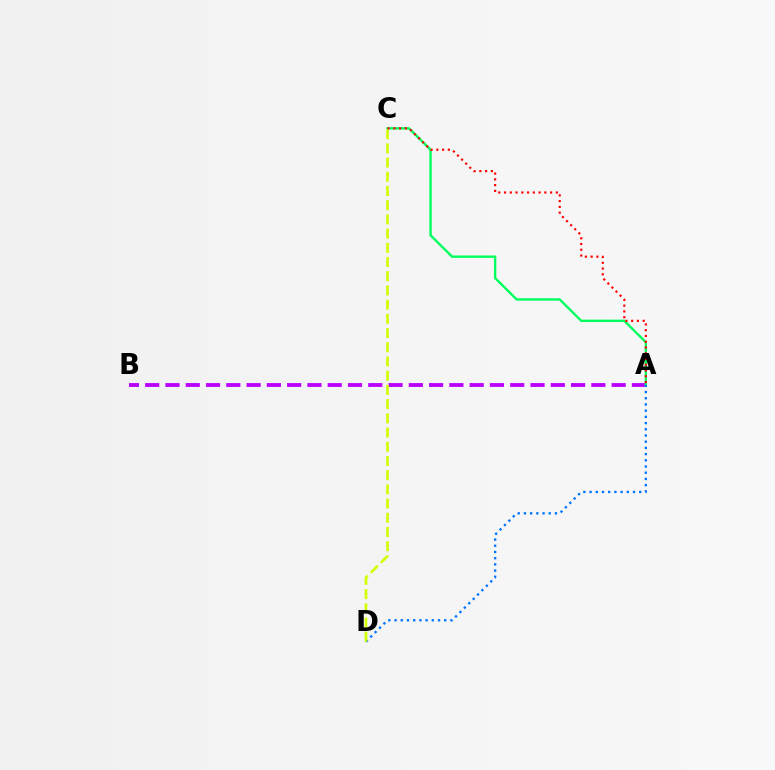{('A', 'B'): [{'color': '#b900ff', 'line_style': 'dashed', 'thickness': 2.75}], ('A', 'C'): [{'color': '#00ff5c', 'line_style': 'solid', 'thickness': 1.71}, {'color': '#ff0000', 'line_style': 'dotted', 'thickness': 1.56}], ('A', 'D'): [{'color': '#0074ff', 'line_style': 'dotted', 'thickness': 1.69}], ('C', 'D'): [{'color': '#d1ff00', 'line_style': 'dashed', 'thickness': 1.93}]}